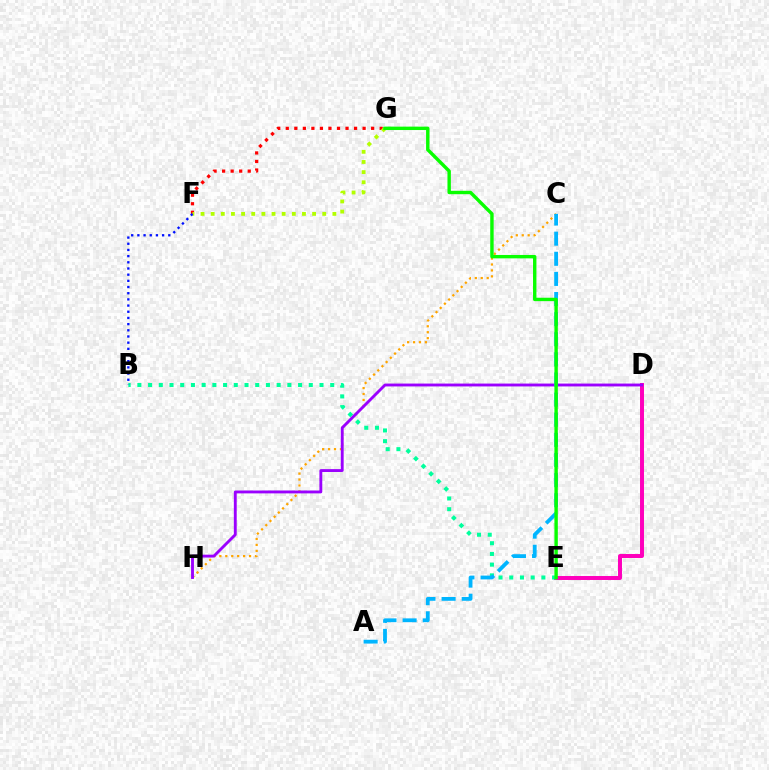{('F', 'G'): [{'color': '#ff0000', 'line_style': 'dotted', 'thickness': 2.32}, {'color': '#b3ff00', 'line_style': 'dotted', 'thickness': 2.76}], ('C', 'H'): [{'color': '#ffa500', 'line_style': 'dotted', 'thickness': 1.61}], ('D', 'E'): [{'color': '#ff00bd', 'line_style': 'solid', 'thickness': 2.86}], ('B', 'E'): [{'color': '#00ff9d', 'line_style': 'dotted', 'thickness': 2.91}], ('D', 'H'): [{'color': '#9b00ff', 'line_style': 'solid', 'thickness': 2.07}], ('B', 'F'): [{'color': '#0010ff', 'line_style': 'dotted', 'thickness': 1.68}], ('A', 'C'): [{'color': '#00b5ff', 'line_style': 'dashed', 'thickness': 2.73}], ('E', 'G'): [{'color': '#08ff00', 'line_style': 'solid', 'thickness': 2.45}]}